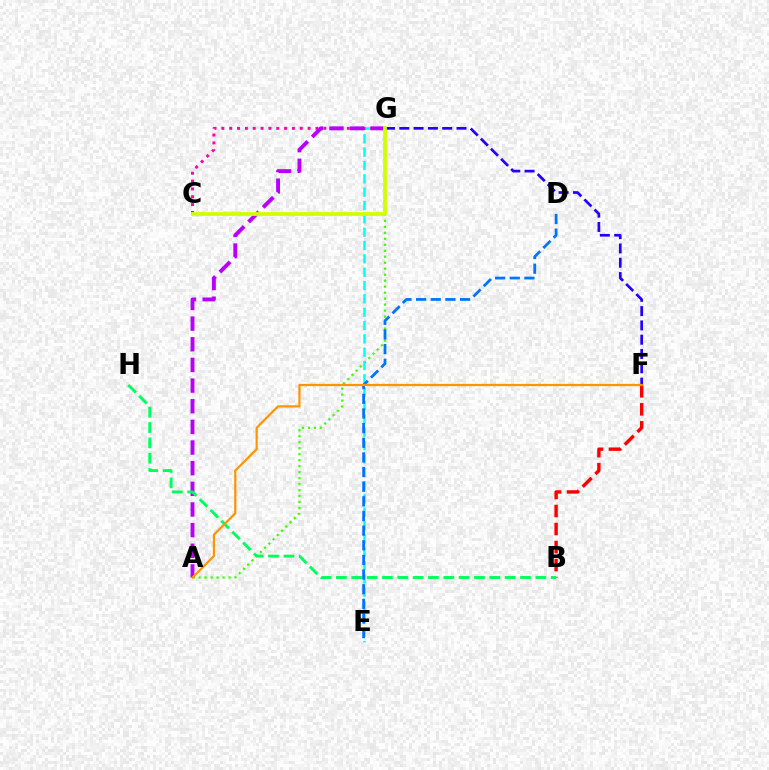{('A', 'G'): [{'color': '#3dff00', 'line_style': 'dotted', 'thickness': 1.63}, {'color': '#b900ff', 'line_style': 'dashed', 'thickness': 2.81}], ('E', 'G'): [{'color': '#00fff6', 'line_style': 'dashed', 'thickness': 1.81}], ('C', 'G'): [{'color': '#ff00ac', 'line_style': 'dotted', 'thickness': 2.13}, {'color': '#d1ff00', 'line_style': 'solid', 'thickness': 2.72}], ('B', 'F'): [{'color': '#ff0000', 'line_style': 'dashed', 'thickness': 2.45}], ('B', 'H'): [{'color': '#00ff5c', 'line_style': 'dashed', 'thickness': 2.08}], ('D', 'E'): [{'color': '#0074ff', 'line_style': 'dashed', 'thickness': 1.99}], ('F', 'G'): [{'color': '#2500ff', 'line_style': 'dashed', 'thickness': 1.94}], ('A', 'F'): [{'color': '#ff9400', 'line_style': 'solid', 'thickness': 1.59}]}